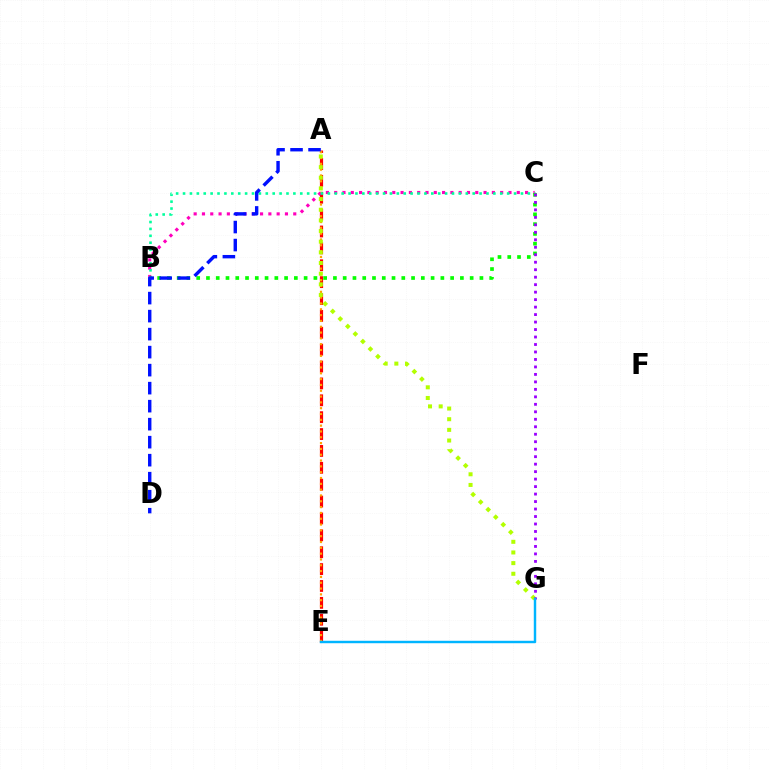{('A', 'E'): [{'color': '#ff0000', 'line_style': 'dashed', 'thickness': 2.29}, {'color': '#ffa500', 'line_style': 'dotted', 'thickness': 1.58}], ('B', 'C'): [{'color': '#ff00bd', 'line_style': 'dotted', 'thickness': 2.25}, {'color': '#00ff9d', 'line_style': 'dotted', 'thickness': 1.87}, {'color': '#08ff00', 'line_style': 'dotted', 'thickness': 2.65}], ('A', 'G'): [{'color': '#b3ff00', 'line_style': 'dotted', 'thickness': 2.9}], ('C', 'G'): [{'color': '#9b00ff', 'line_style': 'dotted', 'thickness': 2.03}], ('E', 'G'): [{'color': '#00b5ff', 'line_style': 'solid', 'thickness': 1.75}], ('A', 'D'): [{'color': '#0010ff', 'line_style': 'dashed', 'thickness': 2.45}]}